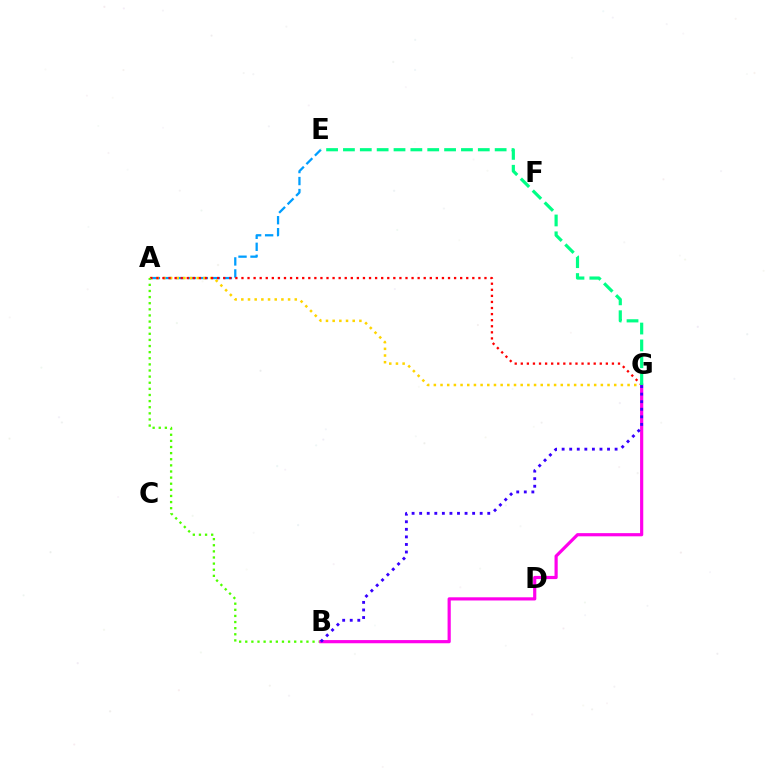{('A', 'E'): [{'color': '#009eff', 'line_style': 'dashed', 'thickness': 1.63}], ('A', 'G'): [{'color': '#ffd500', 'line_style': 'dotted', 'thickness': 1.82}, {'color': '#ff0000', 'line_style': 'dotted', 'thickness': 1.65}], ('A', 'B'): [{'color': '#4fff00', 'line_style': 'dotted', 'thickness': 1.66}], ('B', 'G'): [{'color': '#ff00ed', 'line_style': 'solid', 'thickness': 2.29}, {'color': '#3700ff', 'line_style': 'dotted', 'thickness': 2.06}], ('E', 'G'): [{'color': '#00ff86', 'line_style': 'dashed', 'thickness': 2.29}]}